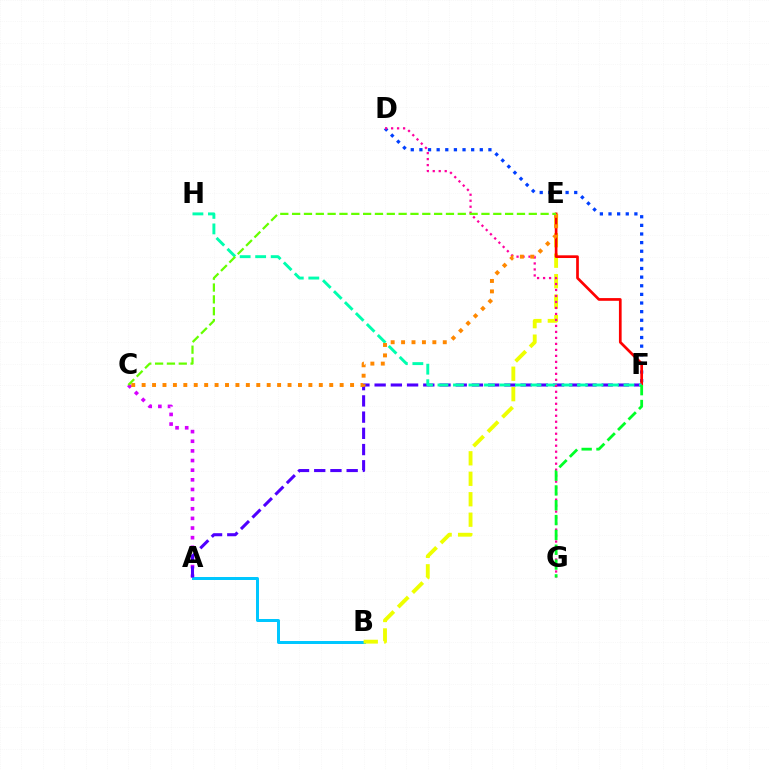{('A', 'C'): [{'color': '#d600ff', 'line_style': 'dotted', 'thickness': 2.62}], ('A', 'B'): [{'color': '#00c7ff', 'line_style': 'solid', 'thickness': 2.15}], ('D', 'F'): [{'color': '#003fff', 'line_style': 'dotted', 'thickness': 2.34}], ('B', 'E'): [{'color': '#eeff00', 'line_style': 'dashed', 'thickness': 2.78}], ('A', 'F'): [{'color': '#4f00ff', 'line_style': 'dashed', 'thickness': 2.2}], ('E', 'F'): [{'color': '#ff0000', 'line_style': 'solid', 'thickness': 1.95}], ('F', 'H'): [{'color': '#00ffaf', 'line_style': 'dashed', 'thickness': 2.11}], ('D', 'G'): [{'color': '#ff00a0', 'line_style': 'dotted', 'thickness': 1.63}], ('F', 'G'): [{'color': '#00ff27', 'line_style': 'dashed', 'thickness': 2.01}], ('C', 'E'): [{'color': '#ff8800', 'line_style': 'dotted', 'thickness': 2.83}, {'color': '#66ff00', 'line_style': 'dashed', 'thickness': 1.61}]}